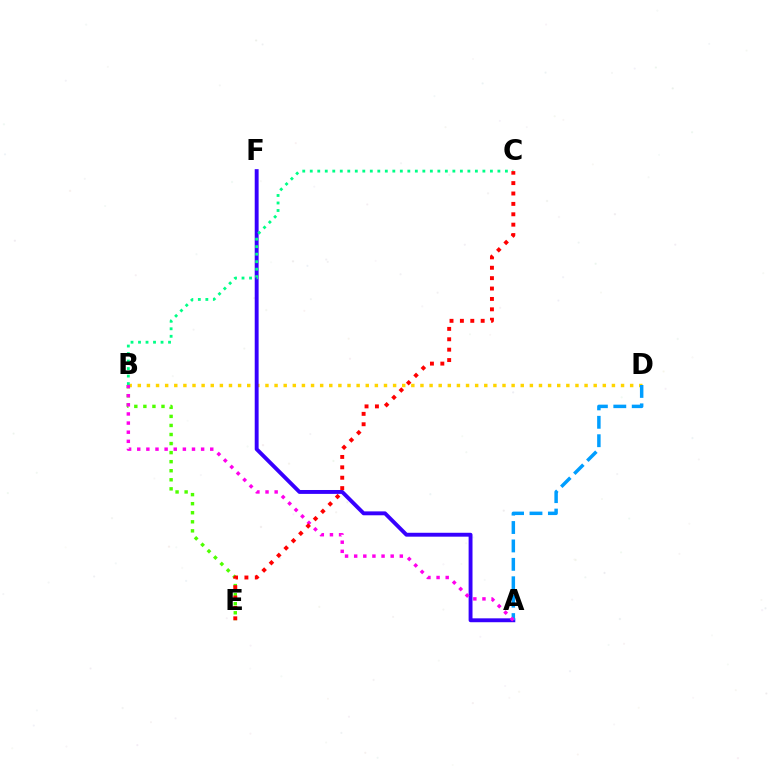{('B', 'D'): [{'color': '#ffd500', 'line_style': 'dotted', 'thickness': 2.48}], ('A', 'F'): [{'color': '#3700ff', 'line_style': 'solid', 'thickness': 2.8}], ('A', 'D'): [{'color': '#009eff', 'line_style': 'dashed', 'thickness': 2.5}], ('B', 'E'): [{'color': '#4fff00', 'line_style': 'dotted', 'thickness': 2.46}], ('A', 'B'): [{'color': '#ff00ed', 'line_style': 'dotted', 'thickness': 2.48}], ('B', 'C'): [{'color': '#00ff86', 'line_style': 'dotted', 'thickness': 2.04}], ('C', 'E'): [{'color': '#ff0000', 'line_style': 'dotted', 'thickness': 2.82}]}